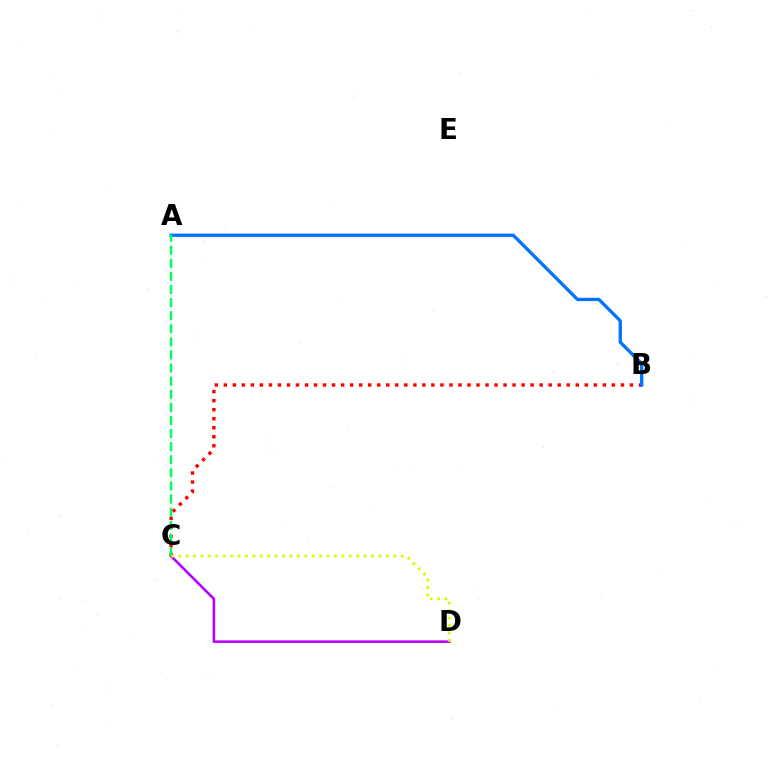{('C', 'D'): [{'color': '#b900ff', 'line_style': 'solid', 'thickness': 1.87}, {'color': '#d1ff00', 'line_style': 'dotted', 'thickness': 2.01}], ('B', 'C'): [{'color': '#ff0000', 'line_style': 'dotted', 'thickness': 2.45}], ('A', 'B'): [{'color': '#0074ff', 'line_style': 'solid', 'thickness': 2.38}], ('A', 'C'): [{'color': '#00ff5c', 'line_style': 'dashed', 'thickness': 1.78}]}